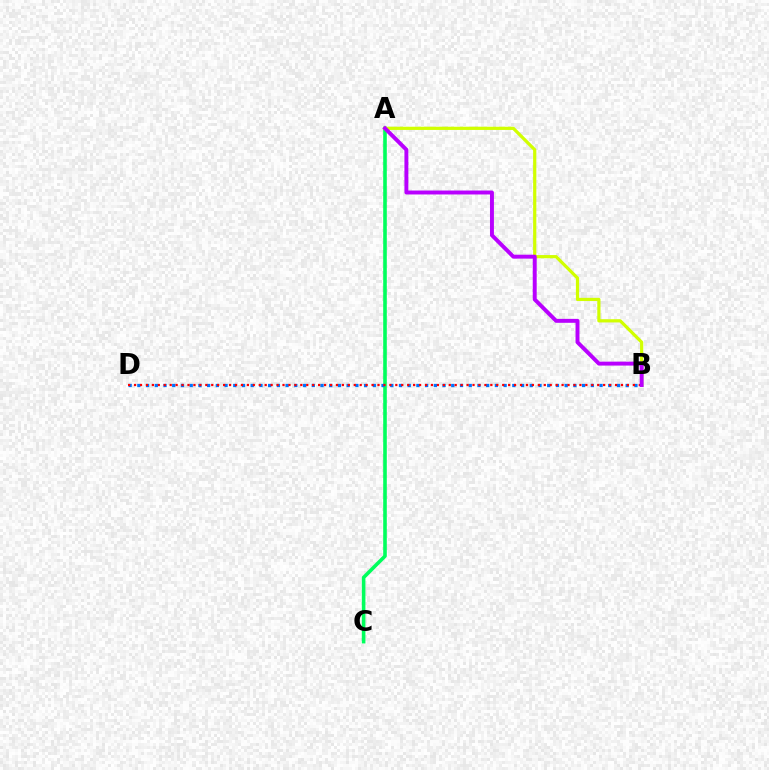{('A', 'C'): [{'color': '#00ff5c', 'line_style': 'solid', 'thickness': 2.59}], ('A', 'B'): [{'color': '#d1ff00', 'line_style': 'solid', 'thickness': 2.31}, {'color': '#b900ff', 'line_style': 'solid', 'thickness': 2.83}], ('B', 'D'): [{'color': '#0074ff', 'line_style': 'dotted', 'thickness': 2.37}, {'color': '#ff0000', 'line_style': 'dotted', 'thickness': 1.61}]}